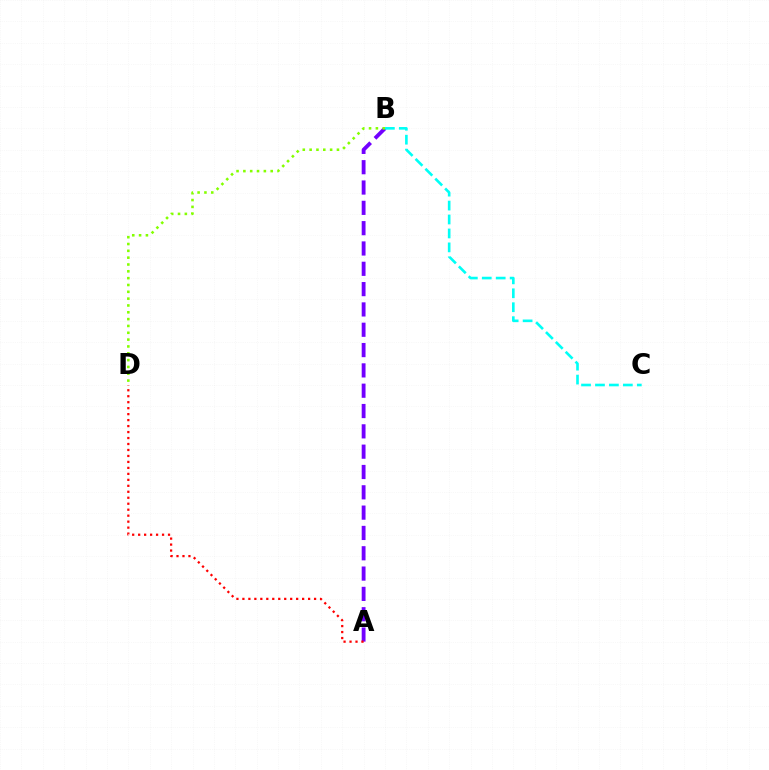{('A', 'B'): [{'color': '#7200ff', 'line_style': 'dashed', 'thickness': 2.76}], ('A', 'D'): [{'color': '#ff0000', 'line_style': 'dotted', 'thickness': 1.62}], ('B', 'C'): [{'color': '#00fff6', 'line_style': 'dashed', 'thickness': 1.89}], ('B', 'D'): [{'color': '#84ff00', 'line_style': 'dotted', 'thickness': 1.86}]}